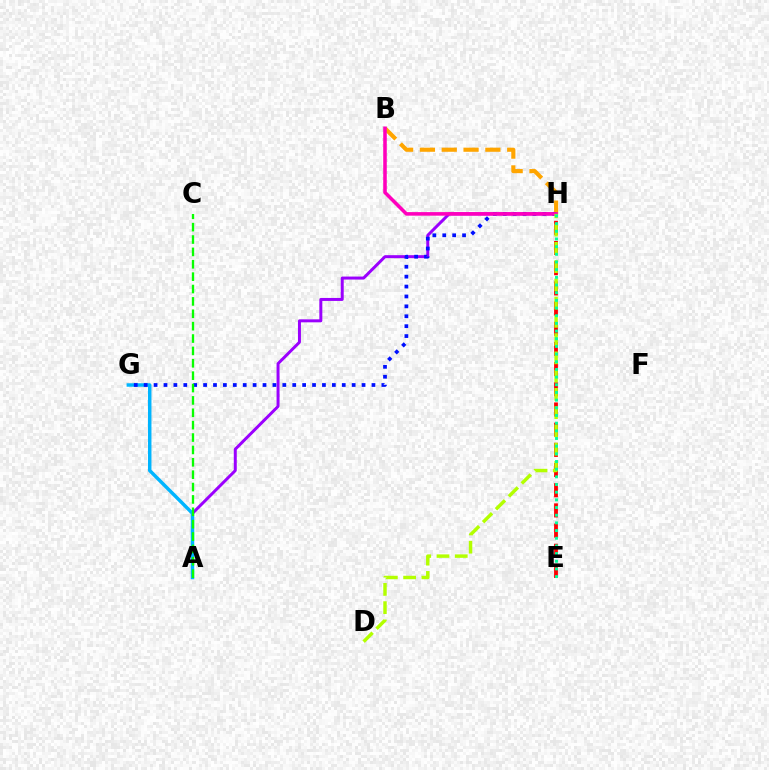{('A', 'H'): [{'color': '#9b00ff', 'line_style': 'solid', 'thickness': 2.15}], ('B', 'H'): [{'color': '#ffa500', 'line_style': 'dashed', 'thickness': 2.97}, {'color': '#ff00bd', 'line_style': 'solid', 'thickness': 2.56}], ('E', 'H'): [{'color': '#ff0000', 'line_style': 'dashed', 'thickness': 2.74}, {'color': '#00ff9d', 'line_style': 'dotted', 'thickness': 2.08}], ('A', 'G'): [{'color': '#00b5ff', 'line_style': 'solid', 'thickness': 2.5}], ('G', 'H'): [{'color': '#0010ff', 'line_style': 'dotted', 'thickness': 2.69}], ('D', 'H'): [{'color': '#b3ff00', 'line_style': 'dashed', 'thickness': 2.48}], ('A', 'C'): [{'color': '#08ff00', 'line_style': 'dashed', 'thickness': 1.68}]}